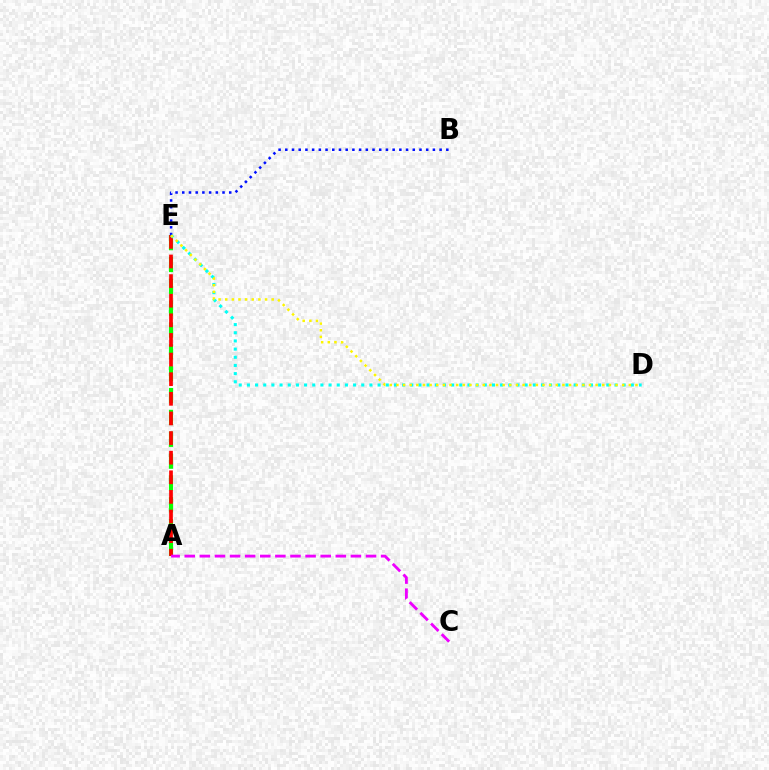{('A', 'E'): [{'color': '#08ff00', 'line_style': 'dashed', 'thickness': 2.97}, {'color': '#ff0000', 'line_style': 'dashed', 'thickness': 2.67}], ('B', 'E'): [{'color': '#0010ff', 'line_style': 'dotted', 'thickness': 1.82}], ('D', 'E'): [{'color': '#00fff6', 'line_style': 'dotted', 'thickness': 2.22}, {'color': '#fcf500', 'line_style': 'dotted', 'thickness': 1.8}], ('A', 'C'): [{'color': '#ee00ff', 'line_style': 'dashed', 'thickness': 2.05}]}